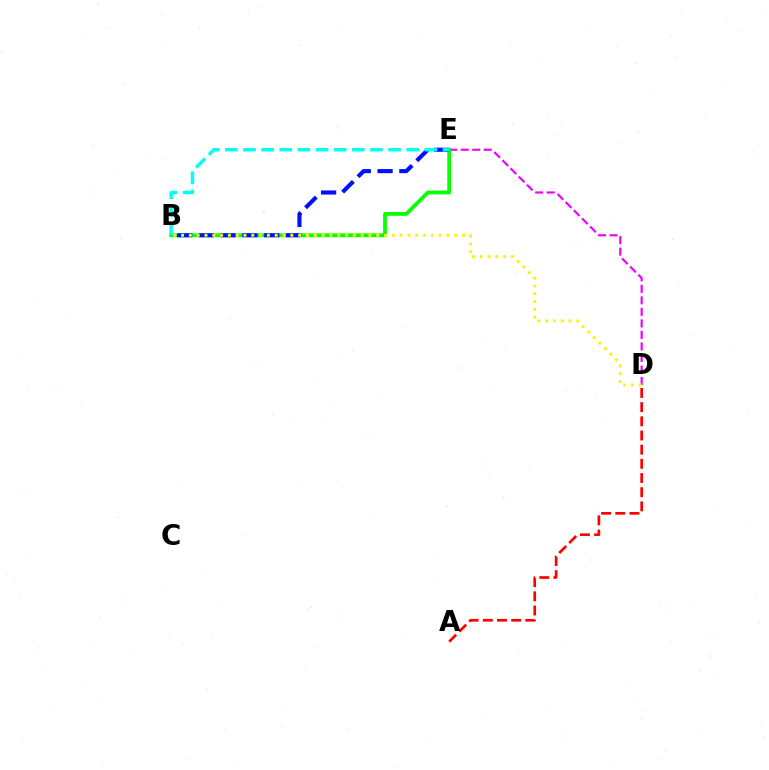{('D', 'E'): [{'color': '#ee00ff', 'line_style': 'dashed', 'thickness': 1.56}], ('B', 'E'): [{'color': '#08ff00', 'line_style': 'solid', 'thickness': 2.74}, {'color': '#0010ff', 'line_style': 'dashed', 'thickness': 2.96}, {'color': '#00fff6', 'line_style': 'dashed', 'thickness': 2.46}], ('B', 'D'): [{'color': '#fcf500', 'line_style': 'dotted', 'thickness': 2.12}], ('A', 'D'): [{'color': '#ff0000', 'line_style': 'dashed', 'thickness': 1.93}]}